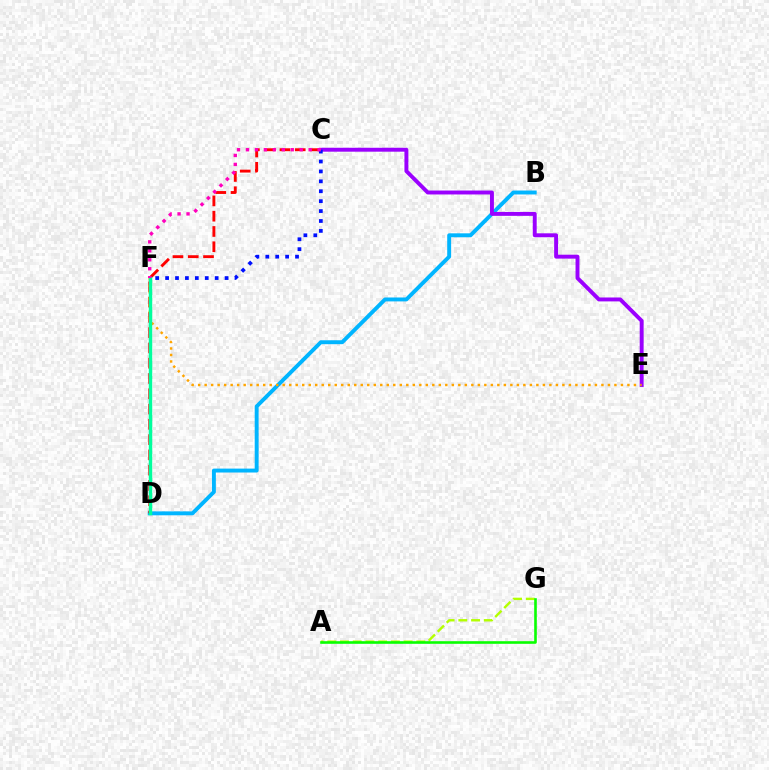{('B', 'D'): [{'color': '#00b5ff', 'line_style': 'solid', 'thickness': 2.82}], ('C', 'D'): [{'color': '#ff0000', 'line_style': 'dashed', 'thickness': 2.08}], ('C', 'E'): [{'color': '#9b00ff', 'line_style': 'solid', 'thickness': 2.82}], ('E', 'F'): [{'color': '#ffa500', 'line_style': 'dotted', 'thickness': 1.77}], ('D', 'F'): [{'color': '#00ff9d', 'line_style': 'solid', 'thickness': 2.49}], ('A', 'G'): [{'color': '#b3ff00', 'line_style': 'dashed', 'thickness': 1.73}, {'color': '#08ff00', 'line_style': 'solid', 'thickness': 1.88}], ('C', 'F'): [{'color': '#0010ff', 'line_style': 'dotted', 'thickness': 2.69}, {'color': '#ff00bd', 'line_style': 'dotted', 'thickness': 2.43}]}